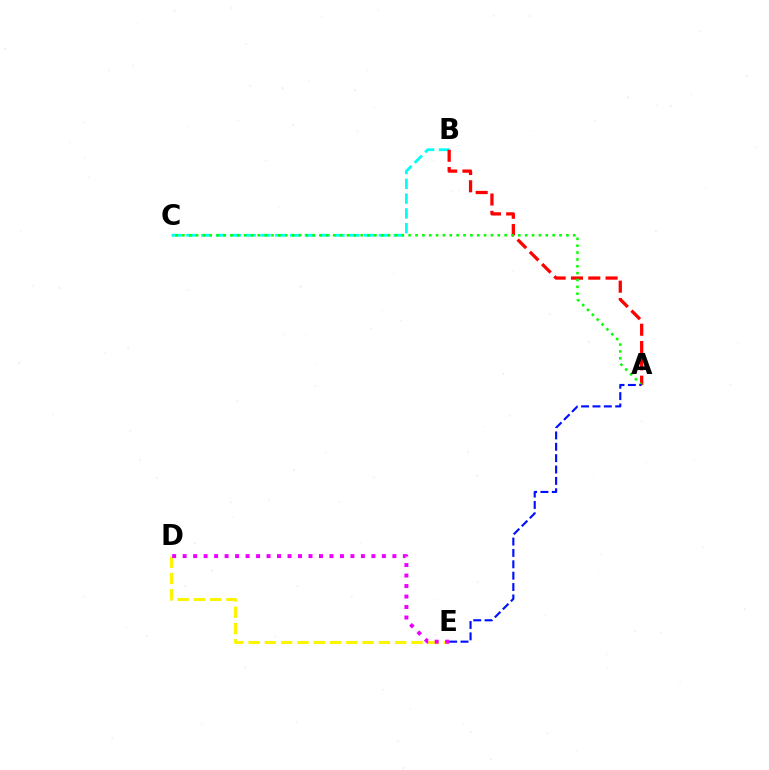{('B', 'C'): [{'color': '#00fff6', 'line_style': 'dashed', 'thickness': 2.01}], ('A', 'B'): [{'color': '#ff0000', 'line_style': 'dashed', 'thickness': 2.35}], ('A', 'C'): [{'color': '#08ff00', 'line_style': 'dotted', 'thickness': 1.86}], ('D', 'E'): [{'color': '#fcf500', 'line_style': 'dashed', 'thickness': 2.21}, {'color': '#ee00ff', 'line_style': 'dotted', 'thickness': 2.85}], ('A', 'E'): [{'color': '#0010ff', 'line_style': 'dashed', 'thickness': 1.54}]}